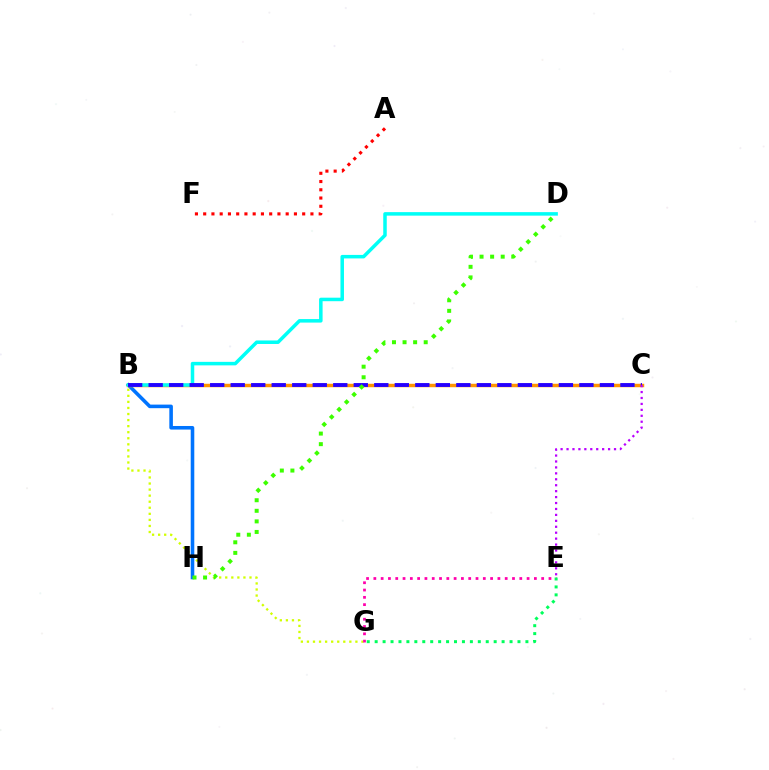{('B', 'H'): [{'color': '#0074ff', 'line_style': 'solid', 'thickness': 2.58}], ('B', 'C'): [{'color': '#ff9400', 'line_style': 'solid', 'thickness': 2.49}, {'color': '#2500ff', 'line_style': 'dashed', 'thickness': 2.79}], ('B', 'G'): [{'color': '#d1ff00', 'line_style': 'dotted', 'thickness': 1.65}], ('E', 'G'): [{'color': '#ff00ac', 'line_style': 'dotted', 'thickness': 1.98}, {'color': '#00ff5c', 'line_style': 'dotted', 'thickness': 2.16}], ('B', 'D'): [{'color': '#00fff6', 'line_style': 'solid', 'thickness': 2.53}], ('D', 'H'): [{'color': '#3dff00', 'line_style': 'dotted', 'thickness': 2.87}], ('A', 'F'): [{'color': '#ff0000', 'line_style': 'dotted', 'thickness': 2.24}], ('C', 'E'): [{'color': '#b900ff', 'line_style': 'dotted', 'thickness': 1.61}]}